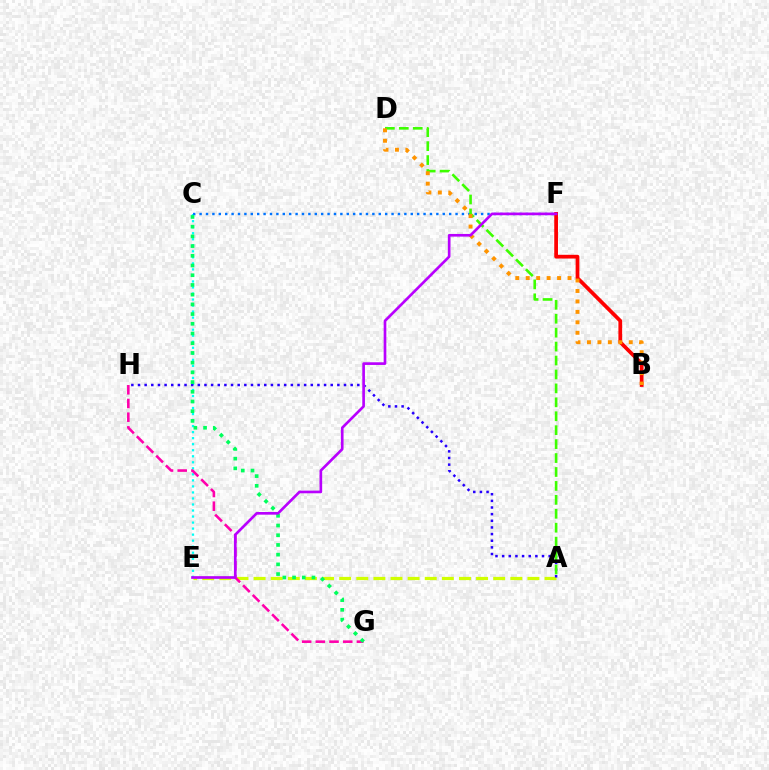{('A', 'E'): [{'color': '#d1ff00', 'line_style': 'dashed', 'thickness': 2.32}], ('C', 'E'): [{'color': '#00fff6', 'line_style': 'dotted', 'thickness': 1.64}], ('A', 'H'): [{'color': '#2500ff', 'line_style': 'dotted', 'thickness': 1.81}], ('C', 'F'): [{'color': '#0074ff', 'line_style': 'dotted', 'thickness': 1.74}], ('G', 'H'): [{'color': '#ff00ac', 'line_style': 'dashed', 'thickness': 1.86}], ('A', 'D'): [{'color': '#3dff00', 'line_style': 'dashed', 'thickness': 1.89}], ('B', 'F'): [{'color': '#ff0000', 'line_style': 'solid', 'thickness': 2.69}], ('B', 'D'): [{'color': '#ff9400', 'line_style': 'dotted', 'thickness': 2.84}], ('C', 'G'): [{'color': '#00ff5c', 'line_style': 'dotted', 'thickness': 2.64}], ('E', 'F'): [{'color': '#b900ff', 'line_style': 'solid', 'thickness': 1.92}]}